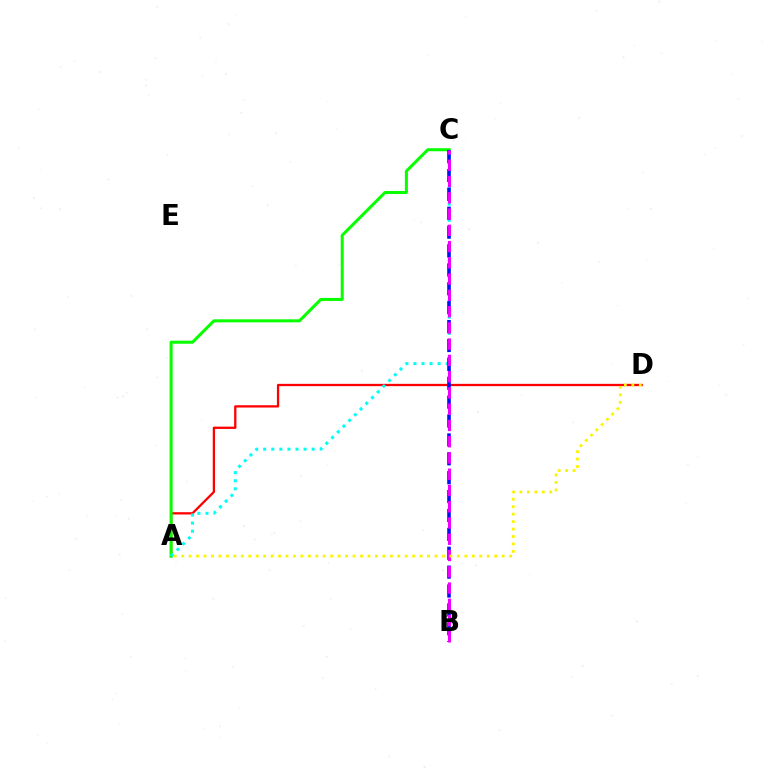{('A', 'D'): [{'color': '#ff0000', 'line_style': 'solid', 'thickness': 1.65}, {'color': '#fcf500', 'line_style': 'dotted', 'thickness': 2.02}], ('A', 'C'): [{'color': '#08ff00', 'line_style': 'solid', 'thickness': 2.18}, {'color': '#00fff6', 'line_style': 'dotted', 'thickness': 2.19}], ('B', 'C'): [{'color': '#0010ff', 'line_style': 'dashed', 'thickness': 2.57}, {'color': '#ee00ff', 'line_style': 'dashed', 'thickness': 2.21}]}